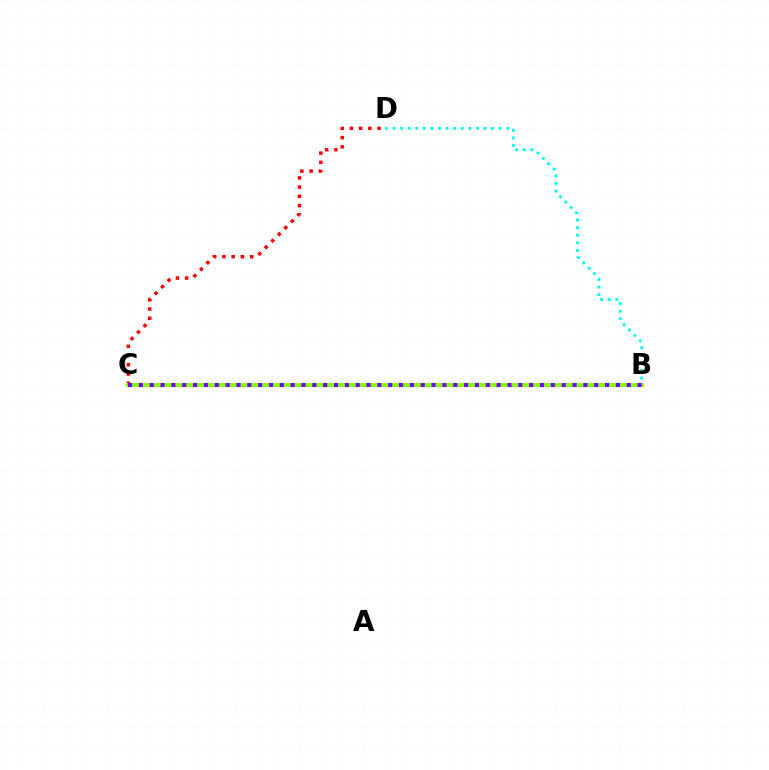{('B', 'D'): [{'color': '#00fff6', 'line_style': 'dotted', 'thickness': 2.06}], ('C', 'D'): [{'color': '#ff0000', 'line_style': 'dotted', 'thickness': 2.51}], ('B', 'C'): [{'color': '#84ff00', 'line_style': 'solid', 'thickness': 2.84}, {'color': '#7200ff', 'line_style': 'dotted', 'thickness': 2.95}]}